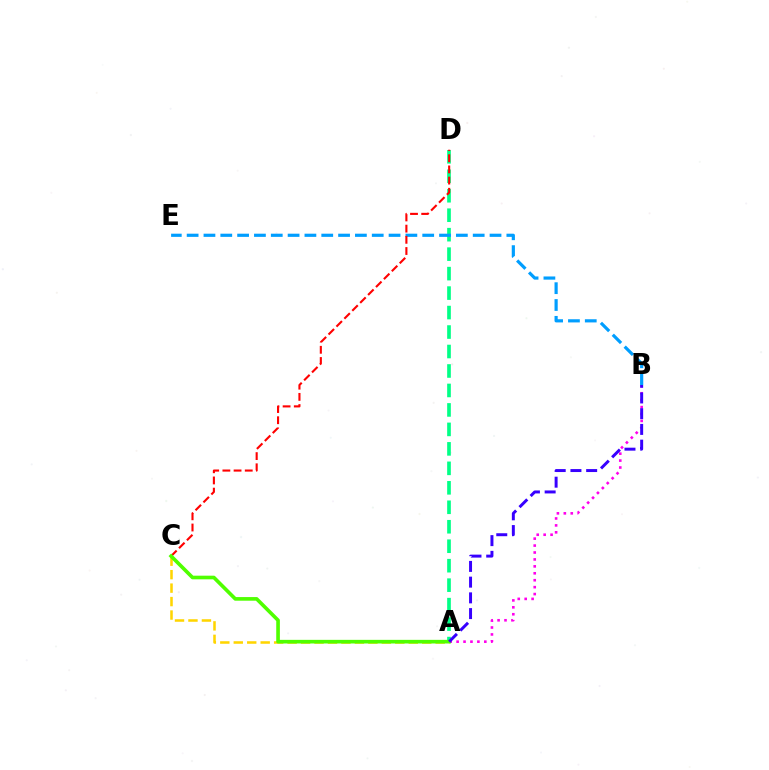{('A', 'D'): [{'color': '#00ff86', 'line_style': 'dashed', 'thickness': 2.65}], ('B', 'E'): [{'color': '#009eff', 'line_style': 'dashed', 'thickness': 2.29}], ('C', 'D'): [{'color': '#ff0000', 'line_style': 'dashed', 'thickness': 1.52}], ('A', 'B'): [{'color': '#ff00ed', 'line_style': 'dotted', 'thickness': 1.88}, {'color': '#3700ff', 'line_style': 'dashed', 'thickness': 2.14}], ('A', 'C'): [{'color': '#ffd500', 'line_style': 'dashed', 'thickness': 1.83}, {'color': '#4fff00', 'line_style': 'solid', 'thickness': 2.62}]}